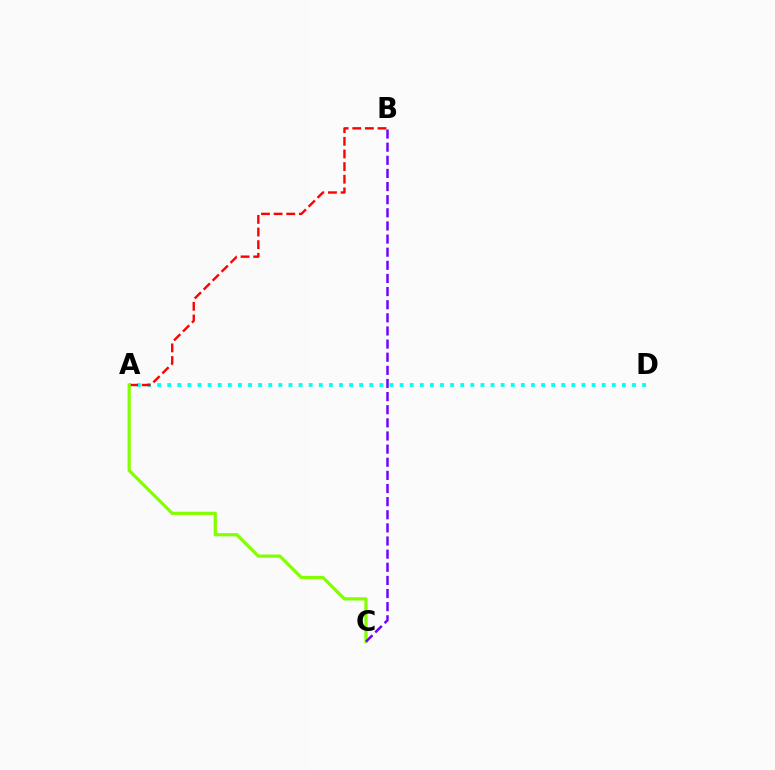{('A', 'D'): [{'color': '#00fff6', 'line_style': 'dotted', 'thickness': 2.75}], ('A', 'B'): [{'color': '#ff0000', 'line_style': 'dashed', 'thickness': 1.72}], ('A', 'C'): [{'color': '#84ff00', 'line_style': 'solid', 'thickness': 2.32}], ('B', 'C'): [{'color': '#7200ff', 'line_style': 'dashed', 'thickness': 1.78}]}